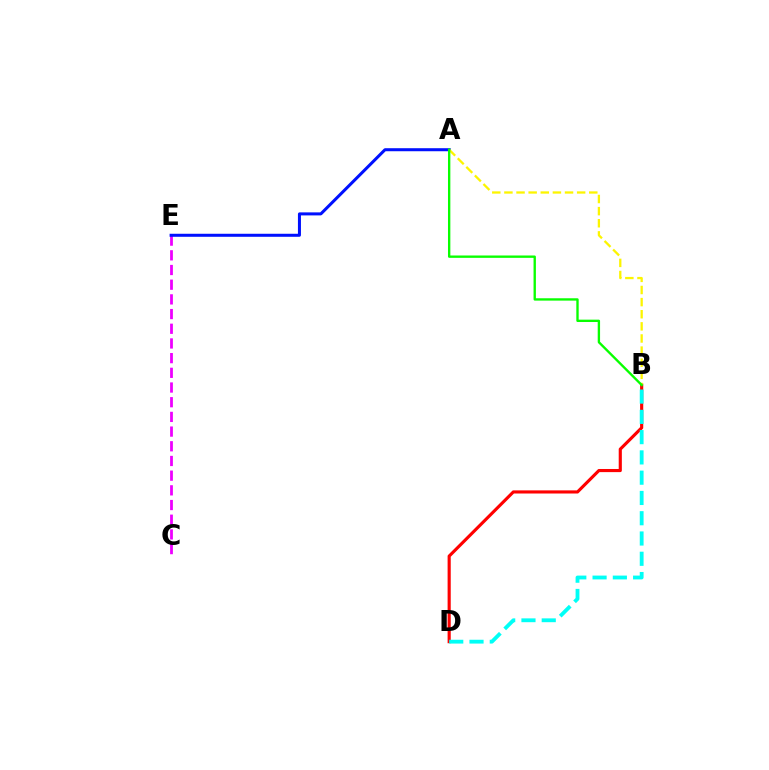{('B', 'D'): [{'color': '#ff0000', 'line_style': 'solid', 'thickness': 2.26}, {'color': '#00fff6', 'line_style': 'dashed', 'thickness': 2.75}], ('C', 'E'): [{'color': '#ee00ff', 'line_style': 'dashed', 'thickness': 2.0}], ('A', 'E'): [{'color': '#0010ff', 'line_style': 'solid', 'thickness': 2.18}], ('A', 'B'): [{'color': '#fcf500', 'line_style': 'dashed', 'thickness': 1.65}, {'color': '#08ff00', 'line_style': 'solid', 'thickness': 1.7}]}